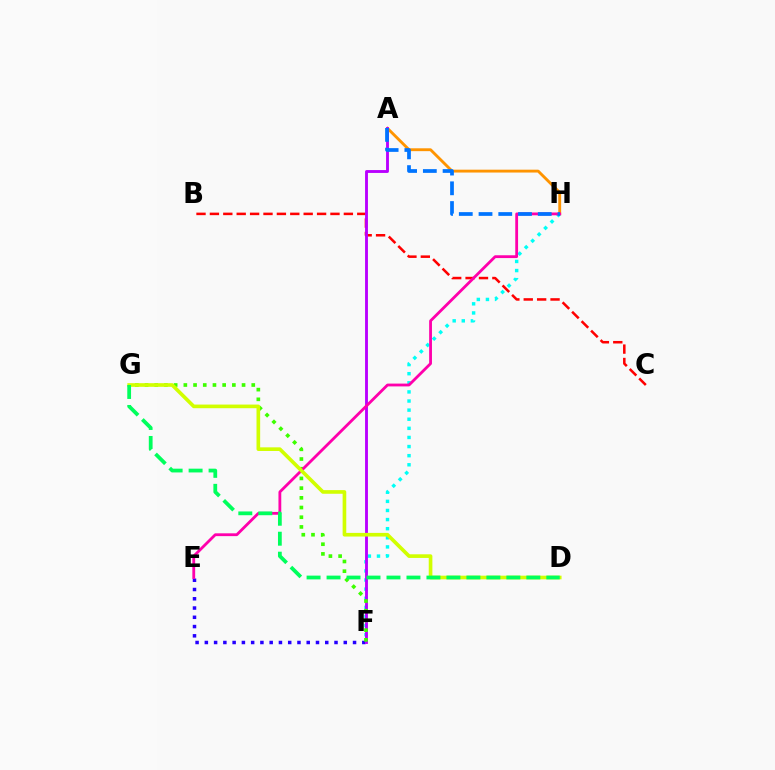{('B', 'C'): [{'color': '#ff0000', 'line_style': 'dashed', 'thickness': 1.82}], ('E', 'F'): [{'color': '#2500ff', 'line_style': 'dotted', 'thickness': 2.52}], ('A', 'H'): [{'color': '#ff9400', 'line_style': 'solid', 'thickness': 2.06}, {'color': '#0074ff', 'line_style': 'dashed', 'thickness': 2.68}], ('F', 'H'): [{'color': '#00fff6', 'line_style': 'dotted', 'thickness': 2.47}], ('A', 'F'): [{'color': '#b900ff', 'line_style': 'solid', 'thickness': 2.06}], ('F', 'G'): [{'color': '#3dff00', 'line_style': 'dotted', 'thickness': 2.64}], ('E', 'H'): [{'color': '#ff00ac', 'line_style': 'solid', 'thickness': 2.02}], ('D', 'G'): [{'color': '#d1ff00', 'line_style': 'solid', 'thickness': 2.62}, {'color': '#00ff5c', 'line_style': 'dashed', 'thickness': 2.71}]}